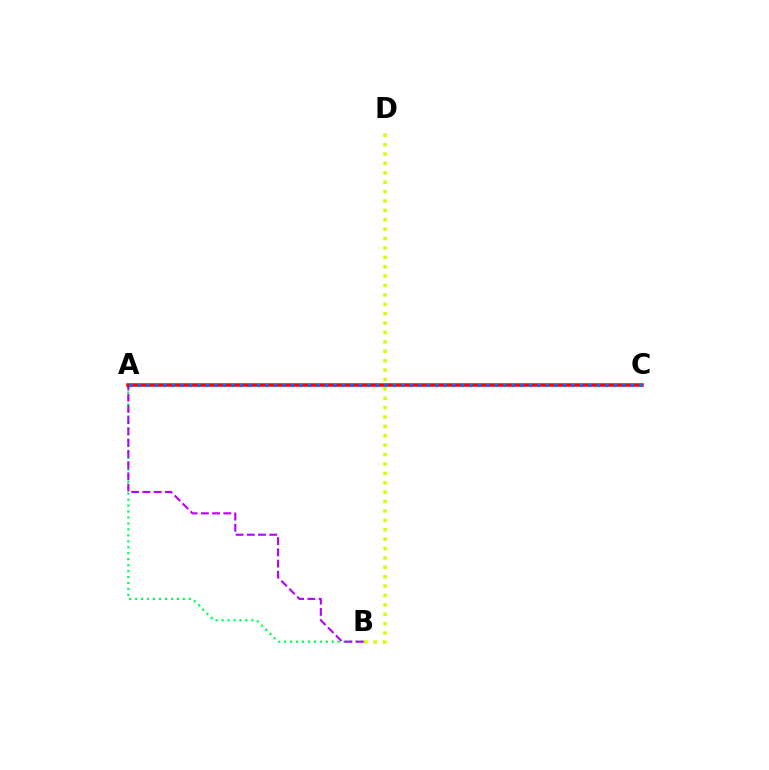{('A', 'B'): [{'color': '#00ff5c', 'line_style': 'dotted', 'thickness': 1.62}, {'color': '#b900ff', 'line_style': 'dashed', 'thickness': 1.52}], ('A', 'C'): [{'color': '#ff0000', 'line_style': 'solid', 'thickness': 2.53}, {'color': '#0074ff', 'line_style': 'dotted', 'thickness': 2.31}], ('B', 'D'): [{'color': '#d1ff00', 'line_style': 'dotted', 'thickness': 2.55}]}